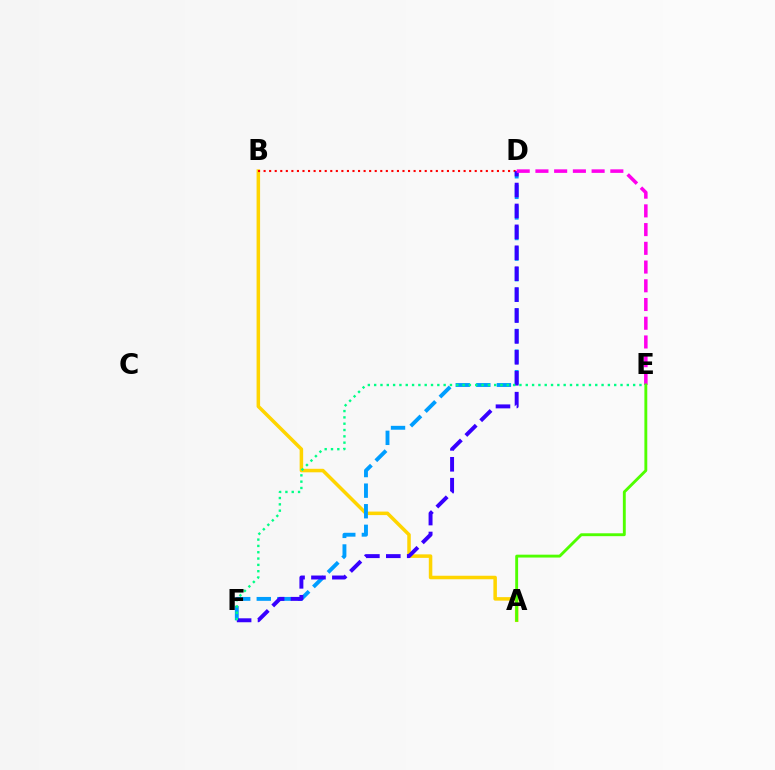{('A', 'B'): [{'color': '#ffd500', 'line_style': 'solid', 'thickness': 2.53}], ('D', 'F'): [{'color': '#009eff', 'line_style': 'dashed', 'thickness': 2.8}, {'color': '#3700ff', 'line_style': 'dashed', 'thickness': 2.84}], ('B', 'D'): [{'color': '#ff0000', 'line_style': 'dotted', 'thickness': 1.51}], ('D', 'E'): [{'color': '#ff00ed', 'line_style': 'dashed', 'thickness': 2.54}], ('A', 'E'): [{'color': '#4fff00', 'line_style': 'solid', 'thickness': 2.07}], ('E', 'F'): [{'color': '#00ff86', 'line_style': 'dotted', 'thickness': 1.72}]}